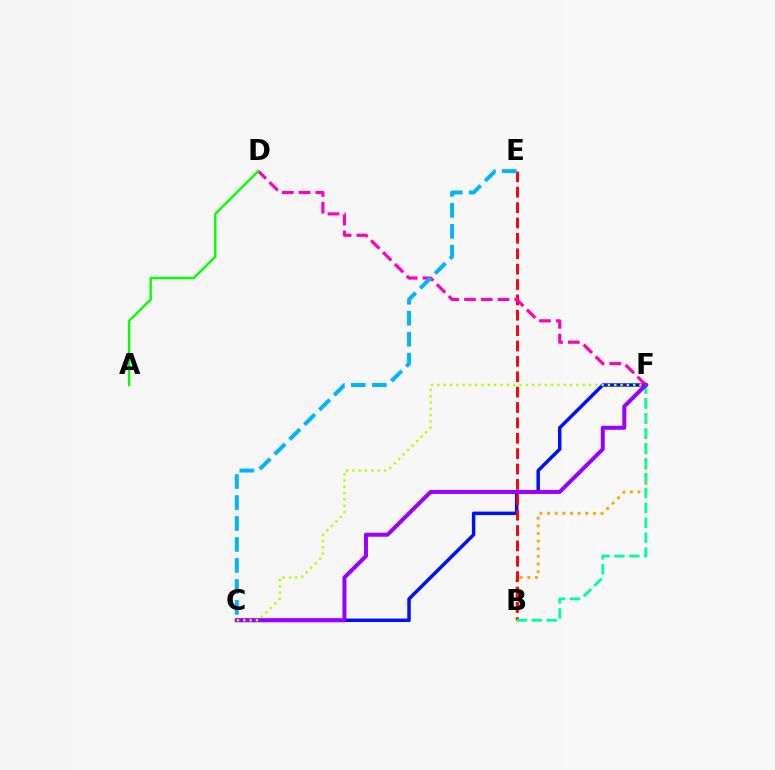{('C', 'F'): [{'color': '#0010ff', 'line_style': 'solid', 'thickness': 2.5}, {'color': '#9b00ff', 'line_style': 'solid', 'thickness': 2.88}, {'color': '#b3ff00', 'line_style': 'dotted', 'thickness': 1.72}], ('B', 'F'): [{'color': '#ffa500', 'line_style': 'dotted', 'thickness': 2.07}, {'color': '#00ff9d', 'line_style': 'dashed', 'thickness': 2.03}], ('B', 'E'): [{'color': '#ff0000', 'line_style': 'dashed', 'thickness': 2.09}], ('D', 'F'): [{'color': '#ff00bd', 'line_style': 'dashed', 'thickness': 2.28}], ('C', 'E'): [{'color': '#00b5ff', 'line_style': 'dashed', 'thickness': 2.85}], ('A', 'D'): [{'color': '#08ff00', 'line_style': 'solid', 'thickness': 1.72}]}